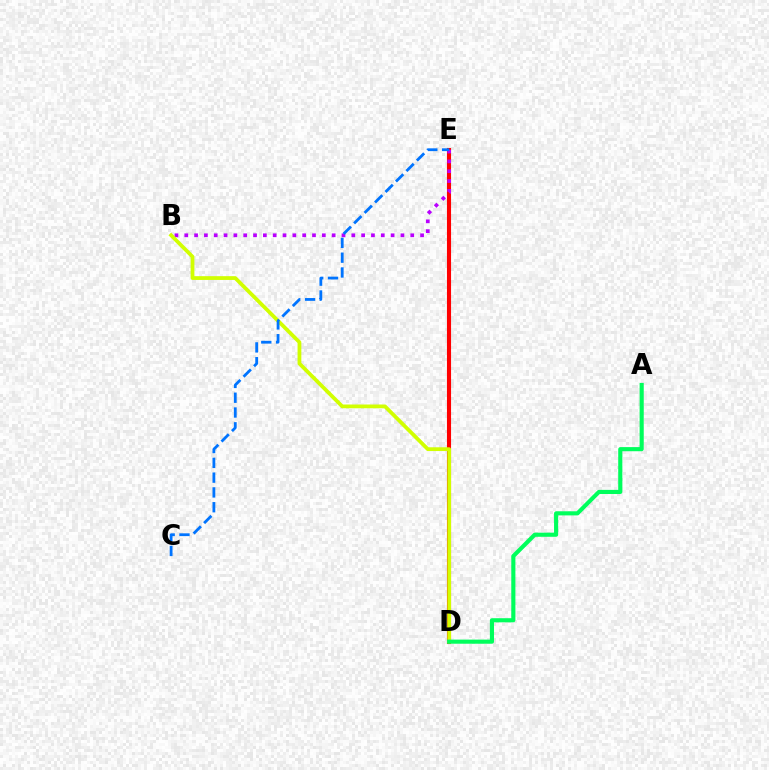{('D', 'E'): [{'color': '#ff0000', 'line_style': 'solid', 'thickness': 2.95}], ('B', 'E'): [{'color': '#b900ff', 'line_style': 'dotted', 'thickness': 2.67}], ('B', 'D'): [{'color': '#d1ff00', 'line_style': 'solid', 'thickness': 2.72}], ('C', 'E'): [{'color': '#0074ff', 'line_style': 'dashed', 'thickness': 2.01}], ('A', 'D'): [{'color': '#00ff5c', 'line_style': 'solid', 'thickness': 2.97}]}